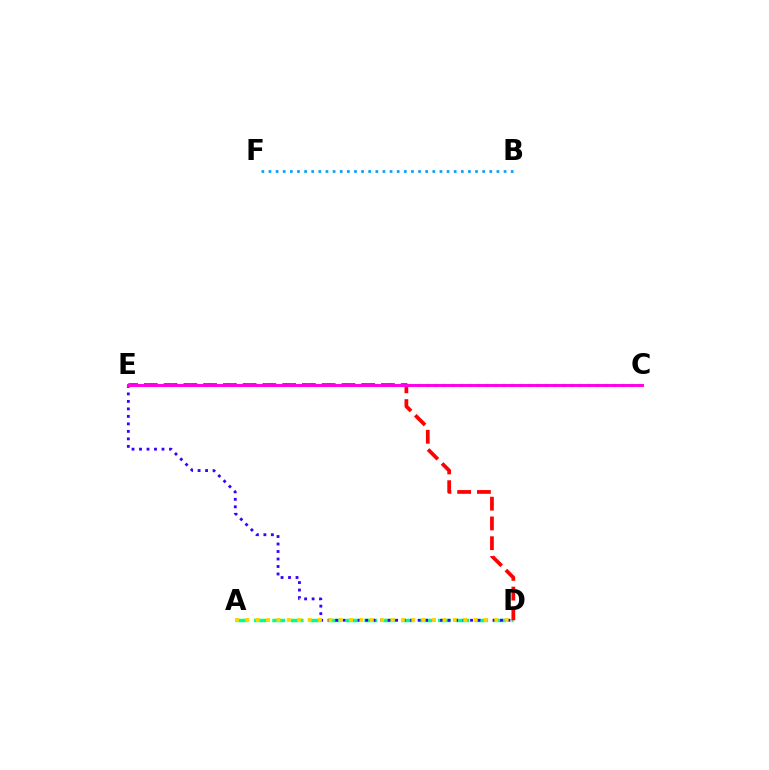{('A', 'D'): [{'color': '#00ff86', 'line_style': 'dashed', 'thickness': 2.5}, {'color': '#ffd500', 'line_style': 'dotted', 'thickness': 2.82}], ('B', 'F'): [{'color': '#009eff', 'line_style': 'dotted', 'thickness': 1.94}], ('D', 'E'): [{'color': '#3700ff', 'line_style': 'dotted', 'thickness': 2.04}, {'color': '#ff0000', 'line_style': 'dashed', 'thickness': 2.68}], ('C', 'E'): [{'color': '#4fff00', 'line_style': 'dotted', 'thickness': 2.31}, {'color': '#ff00ed', 'line_style': 'solid', 'thickness': 2.12}]}